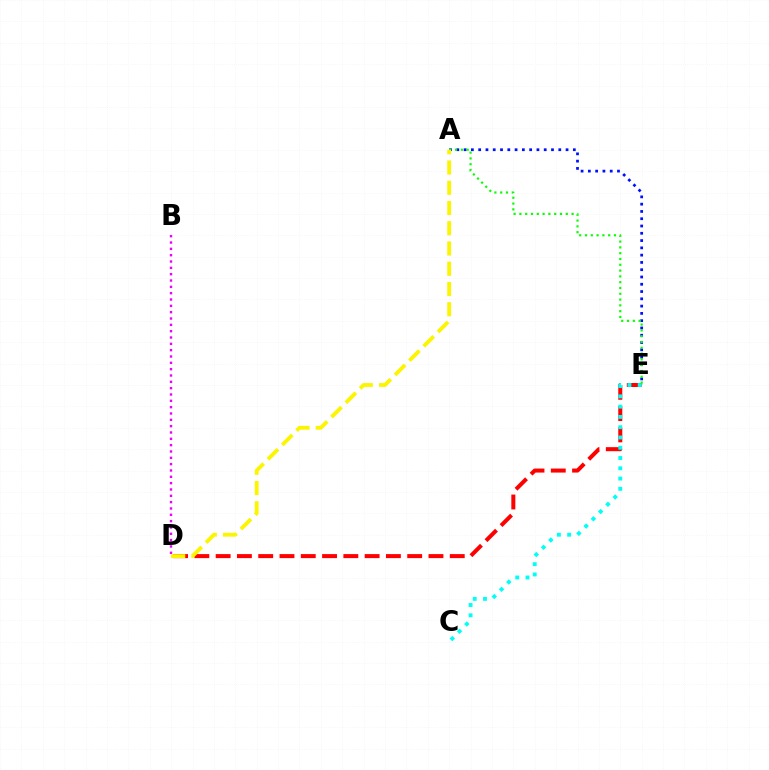{('A', 'E'): [{'color': '#0010ff', 'line_style': 'dotted', 'thickness': 1.98}, {'color': '#08ff00', 'line_style': 'dotted', 'thickness': 1.58}], ('D', 'E'): [{'color': '#ff0000', 'line_style': 'dashed', 'thickness': 2.89}], ('C', 'E'): [{'color': '#00fff6', 'line_style': 'dotted', 'thickness': 2.79}], ('B', 'D'): [{'color': '#ee00ff', 'line_style': 'dotted', 'thickness': 1.72}], ('A', 'D'): [{'color': '#fcf500', 'line_style': 'dashed', 'thickness': 2.75}]}